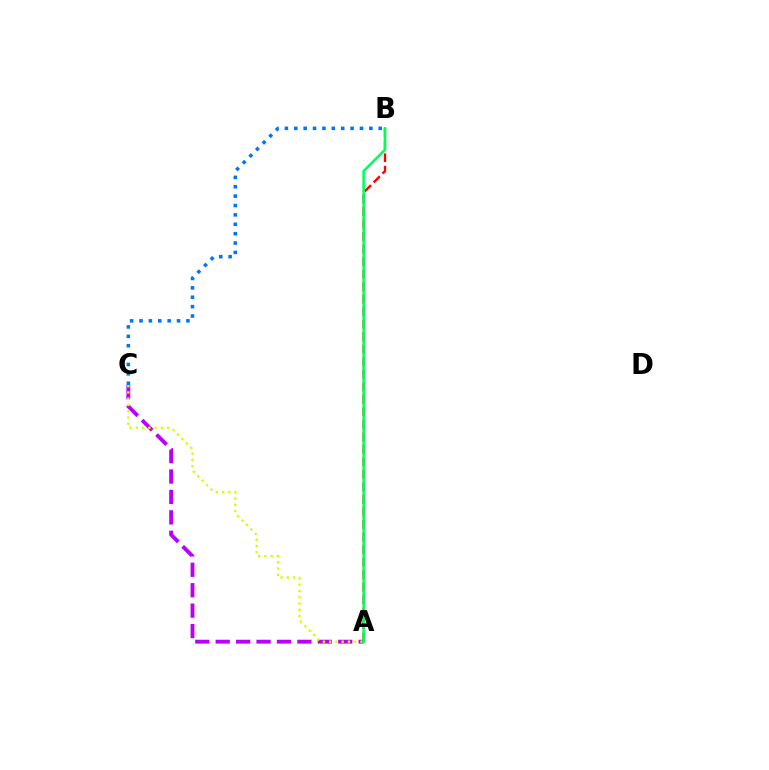{('A', 'C'): [{'color': '#b900ff', 'line_style': 'dashed', 'thickness': 2.77}, {'color': '#d1ff00', 'line_style': 'dotted', 'thickness': 1.7}], ('A', 'B'): [{'color': '#ff0000', 'line_style': 'dashed', 'thickness': 1.7}, {'color': '#00ff5c', 'line_style': 'solid', 'thickness': 1.84}], ('B', 'C'): [{'color': '#0074ff', 'line_style': 'dotted', 'thickness': 2.55}]}